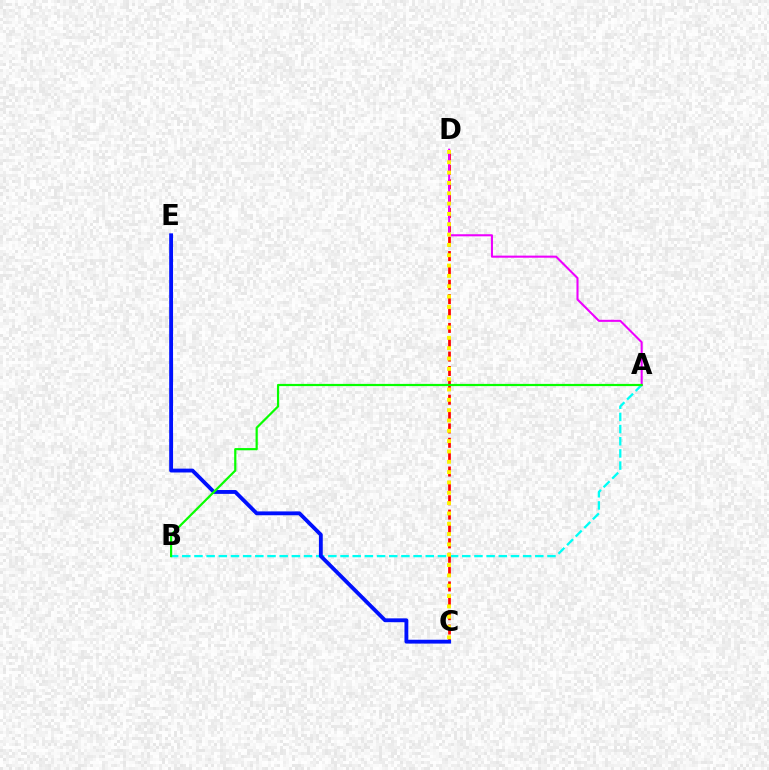{('A', 'B'): [{'color': '#00fff6', 'line_style': 'dashed', 'thickness': 1.65}, {'color': '#08ff00', 'line_style': 'solid', 'thickness': 1.59}], ('C', 'D'): [{'color': '#ff0000', 'line_style': 'dashed', 'thickness': 1.95}, {'color': '#fcf500', 'line_style': 'dotted', 'thickness': 2.81}], ('A', 'D'): [{'color': '#ee00ff', 'line_style': 'solid', 'thickness': 1.5}], ('C', 'E'): [{'color': '#0010ff', 'line_style': 'solid', 'thickness': 2.77}]}